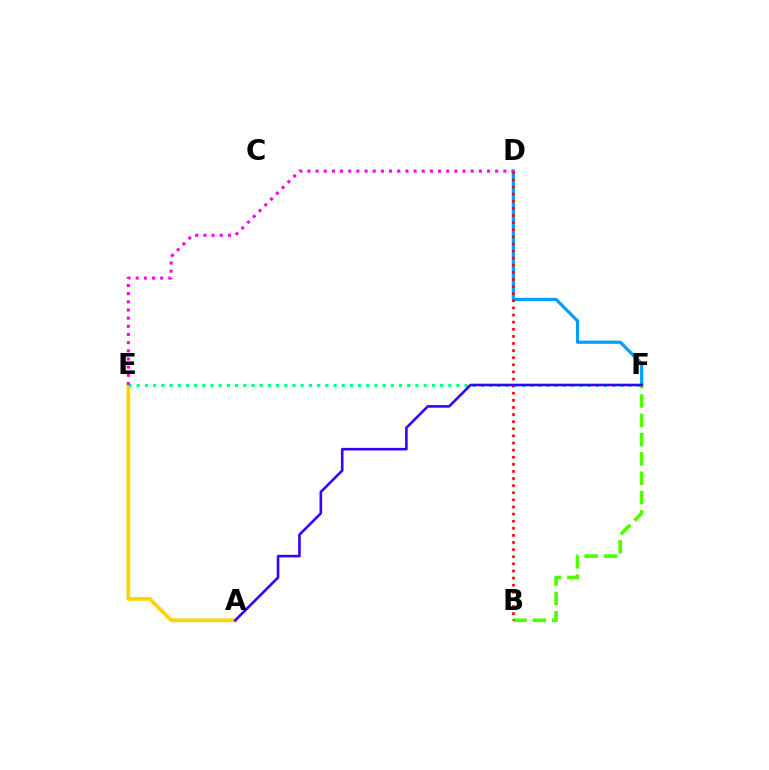{('D', 'F'): [{'color': '#009eff', 'line_style': 'solid', 'thickness': 2.3}], ('A', 'E'): [{'color': '#ffd500', 'line_style': 'solid', 'thickness': 2.72}], ('B', 'F'): [{'color': '#4fff00', 'line_style': 'dashed', 'thickness': 2.62}], ('B', 'D'): [{'color': '#ff0000', 'line_style': 'dotted', 'thickness': 1.93}], ('E', 'F'): [{'color': '#00ff86', 'line_style': 'dotted', 'thickness': 2.23}], ('A', 'F'): [{'color': '#3700ff', 'line_style': 'solid', 'thickness': 1.88}], ('D', 'E'): [{'color': '#ff00ed', 'line_style': 'dotted', 'thickness': 2.22}]}